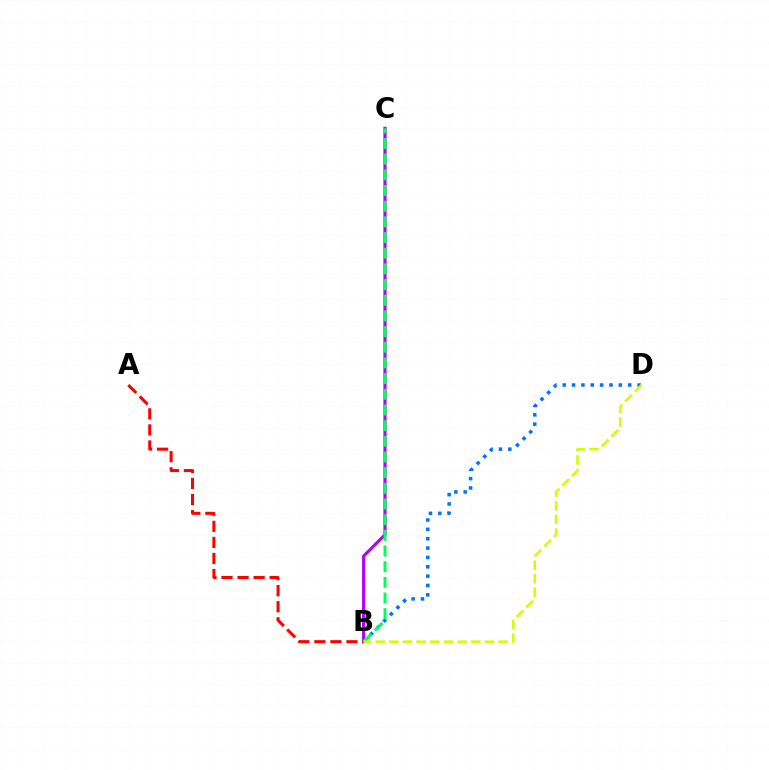{('B', 'C'): [{'color': '#b900ff', 'line_style': 'solid', 'thickness': 2.27}, {'color': '#00ff5c', 'line_style': 'dashed', 'thickness': 2.13}], ('B', 'D'): [{'color': '#0074ff', 'line_style': 'dotted', 'thickness': 2.54}, {'color': '#d1ff00', 'line_style': 'dashed', 'thickness': 1.86}], ('A', 'B'): [{'color': '#ff0000', 'line_style': 'dashed', 'thickness': 2.18}]}